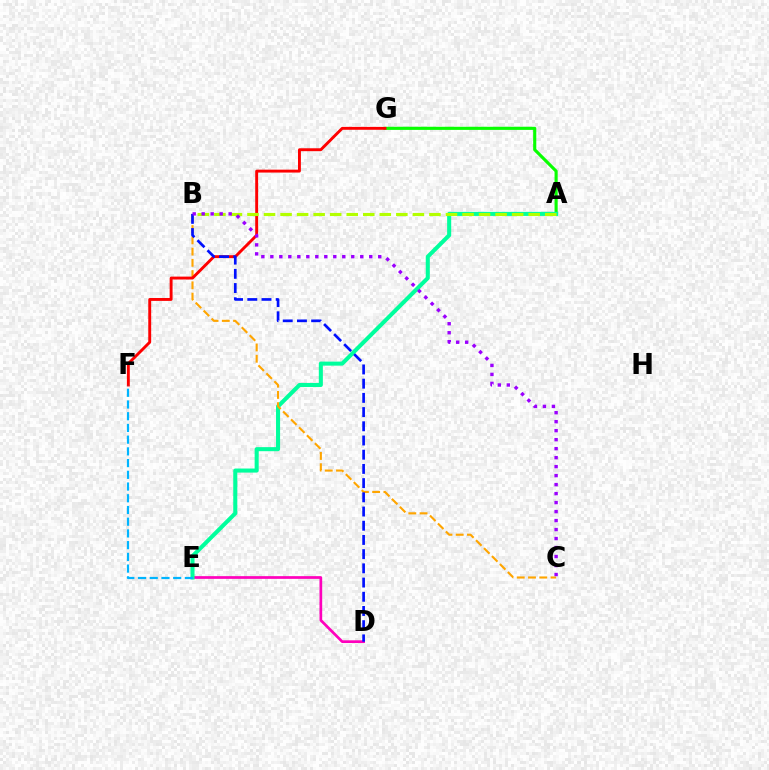{('A', 'G'): [{'color': '#08ff00', 'line_style': 'solid', 'thickness': 2.25}], ('D', 'E'): [{'color': '#ff00bd', 'line_style': 'solid', 'thickness': 1.95}], ('A', 'E'): [{'color': '#00ff9d', 'line_style': 'solid', 'thickness': 2.92}], ('B', 'C'): [{'color': '#ffa500', 'line_style': 'dashed', 'thickness': 1.53}, {'color': '#9b00ff', 'line_style': 'dotted', 'thickness': 2.44}], ('F', 'G'): [{'color': '#ff0000', 'line_style': 'solid', 'thickness': 2.09}], ('B', 'D'): [{'color': '#0010ff', 'line_style': 'dashed', 'thickness': 1.93}], ('E', 'F'): [{'color': '#00b5ff', 'line_style': 'dashed', 'thickness': 1.59}], ('A', 'B'): [{'color': '#b3ff00', 'line_style': 'dashed', 'thickness': 2.25}]}